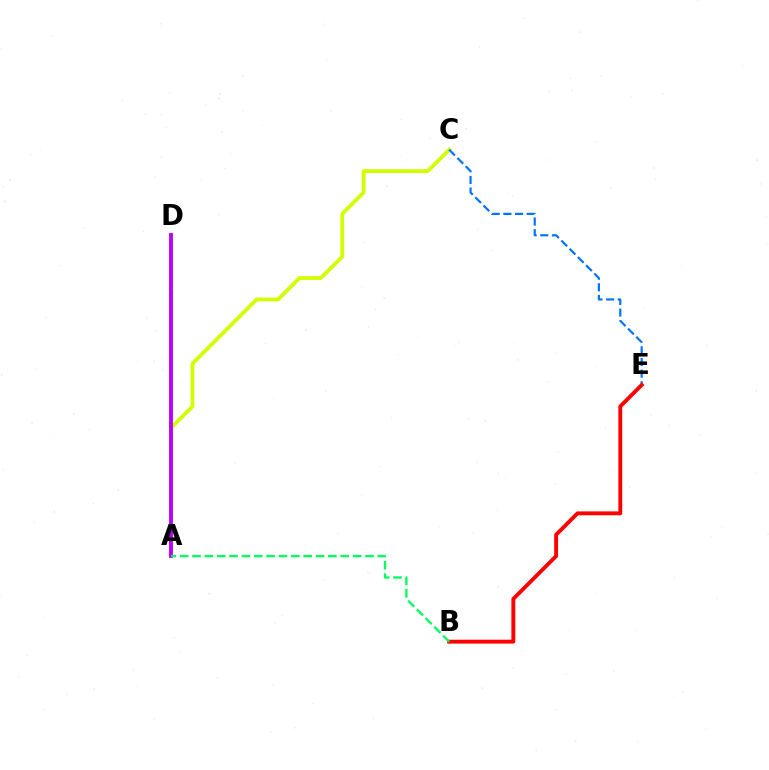{('A', 'C'): [{'color': '#d1ff00', 'line_style': 'solid', 'thickness': 2.74}], ('C', 'E'): [{'color': '#0074ff', 'line_style': 'dashed', 'thickness': 1.58}], ('B', 'E'): [{'color': '#ff0000', 'line_style': 'solid', 'thickness': 2.79}], ('A', 'D'): [{'color': '#b900ff', 'line_style': 'solid', 'thickness': 2.79}], ('A', 'B'): [{'color': '#00ff5c', 'line_style': 'dashed', 'thickness': 1.68}]}